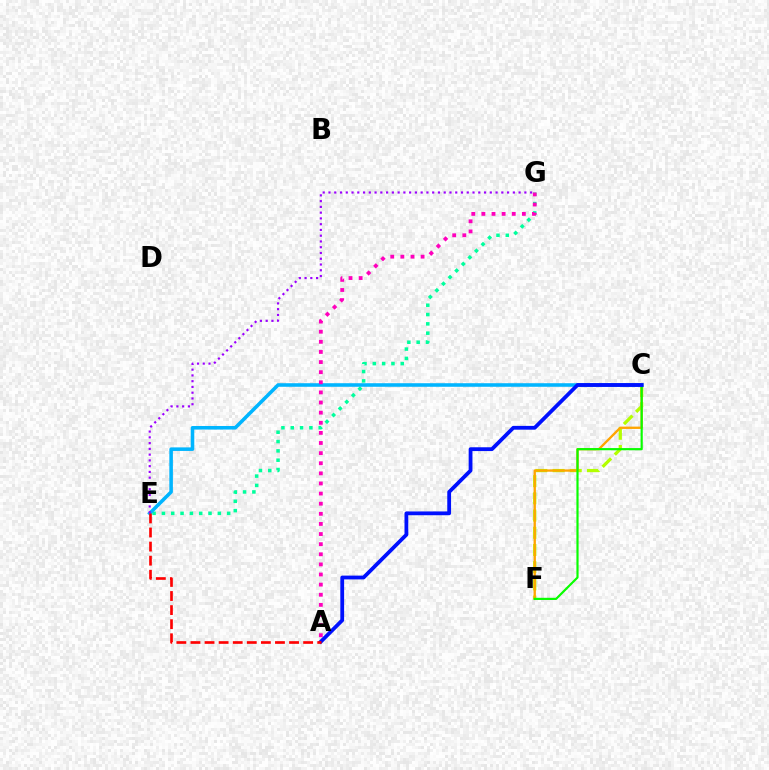{('C', 'F'): [{'color': '#b3ff00', 'line_style': 'dashed', 'thickness': 2.34}, {'color': '#ffa500', 'line_style': 'solid', 'thickness': 1.68}, {'color': '#08ff00', 'line_style': 'solid', 'thickness': 1.57}], ('E', 'G'): [{'color': '#00ff9d', 'line_style': 'dotted', 'thickness': 2.53}, {'color': '#9b00ff', 'line_style': 'dotted', 'thickness': 1.57}], ('C', 'E'): [{'color': '#00b5ff', 'line_style': 'solid', 'thickness': 2.56}], ('A', 'G'): [{'color': '#ff00bd', 'line_style': 'dotted', 'thickness': 2.75}], ('A', 'C'): [{'color': '#0010ff', 'line_style': 'solid', 'thickness': 2.73}], ('A', 'E'): [{'color': '#ff0000', 'line_style': 'dashed', 'thickness': 1.91}]}